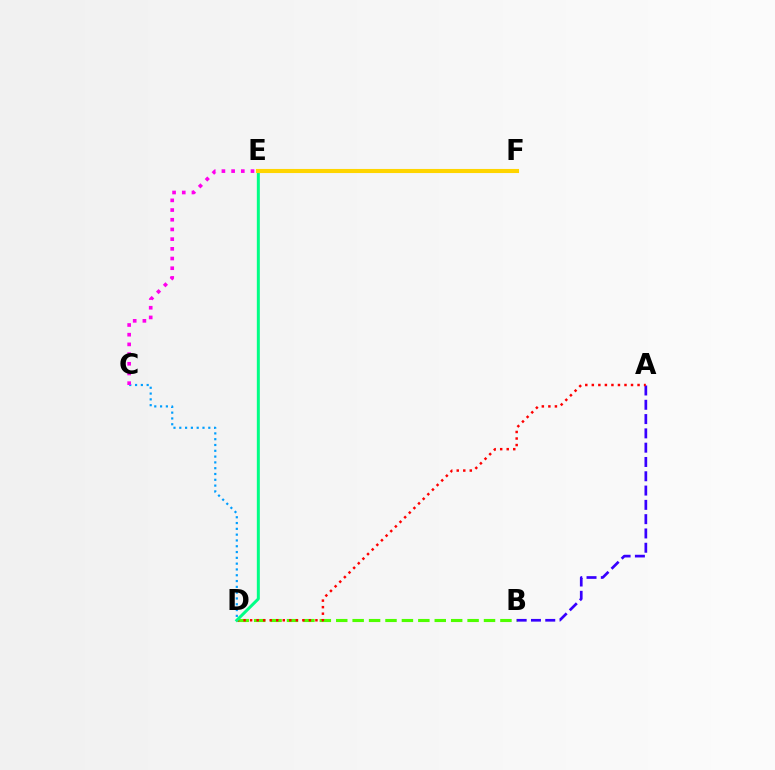{('B', 'D'): [{'color': '#4fff00', 'line_style': 'dashed', 'thickness': 2.23}], ('C', 'D'): [{'color': '#009eff', 'line_style': 'dotted', 'thickness': 1.58}], ('A', 'B'): [{'color': '#3700ff', 'line_style': 'dashed', 'thickness': 1.94}], ('A', 'D'): [{'color': '#ff0000', 'line_style': 'dotted', 'thickness': 1.78}], ('C', 'E'): [{'color': '#ff00ed', 'line_style': 'dotted', 'thickness': 2.63}], ('D', 'E'): [{'color': '#00ff86', 'line_style': 'solid', 'thickness': 2.15}], ('E', 'F'): [{'color': '#ffd500', 'line_style': 'solid', 'thickness': 2.95}]}